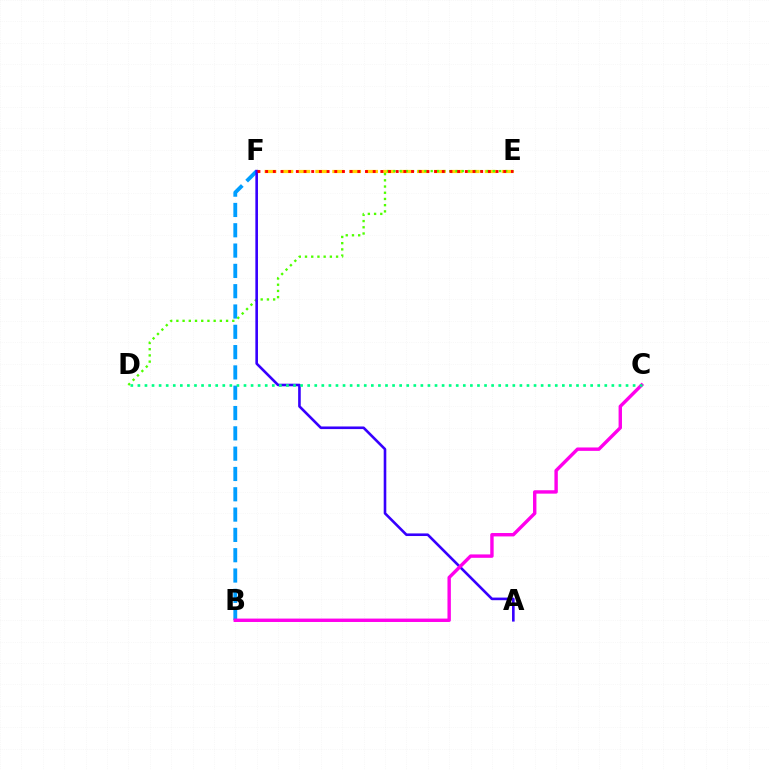{('B', 'F'): [{'color': '#009eff', 'line_style': 'dashed', 'thickness': 2.76}], ('E', 'F'): [{'color': '#ffd500', 'line_style': 'dashed', 'thickness': 2.3}, {'color': '#ff0000', 'line_style': 'dotted', 'thickness': 2.09}], ('D', 'E'): [{'color': '#4fff00', 'line_style': 'dotted', 'thickness': 1.69}], ('A', 'F'): [{'color': '#3700ff', 'line_style': 'solid', 'thickness': 1.88}], ('B', 'C'): [{'color': '#ff00ed', 'line_style': 'solid', 'thickness': 2.45}], ('C', 'D'): [{'color': '#00ff86', 'line_style': 'dotted', 'thickness': 1.92}]}